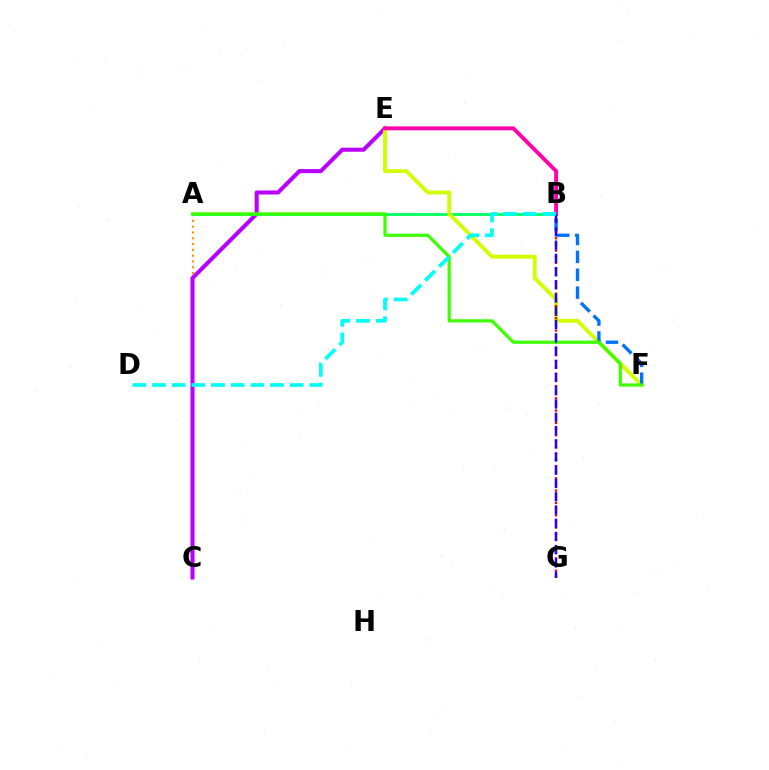{('A', 'C'): [{'color': '#ff9400', 'line_style': 'dotted', 'thickness': 1.57}], ('C', 'E'): [{'color': '#b900ff', 'line_style': 'solid', 'thickness': 2.92}], ('A', 'B'): [{'color': '#00ff5c', 'line_style': 'solid', 'thickness': 2.01}], ('E', 'F'): [{'color': '#d1ff00', 'line_style': 'solid', 'thickness': 2.77}], ('B', 'G'): [{'color': '#ff0000', 'line_style': 'dotted', 'thickness': 1.67}, {'color': '#2500ff', 'line_style': 'dashed', 'thickness': 1.8}], ('B', 'F'): [{'color': '#0074ff', 'line_style': 'dashed', 'thickness': 2.43}], ('A', 'F'): [{'color': '#3dff00', 'line_style': 'solid', 'thickness': 2.31}], ('B', 'E'): [{'color': '#ff00ac', 'line_style': 'solid', 'thickness': 2.81}], ('B', 'D'): [{'color': '#00fff6', 'line_style': 'dashed', 'thickness': 2.67}]}